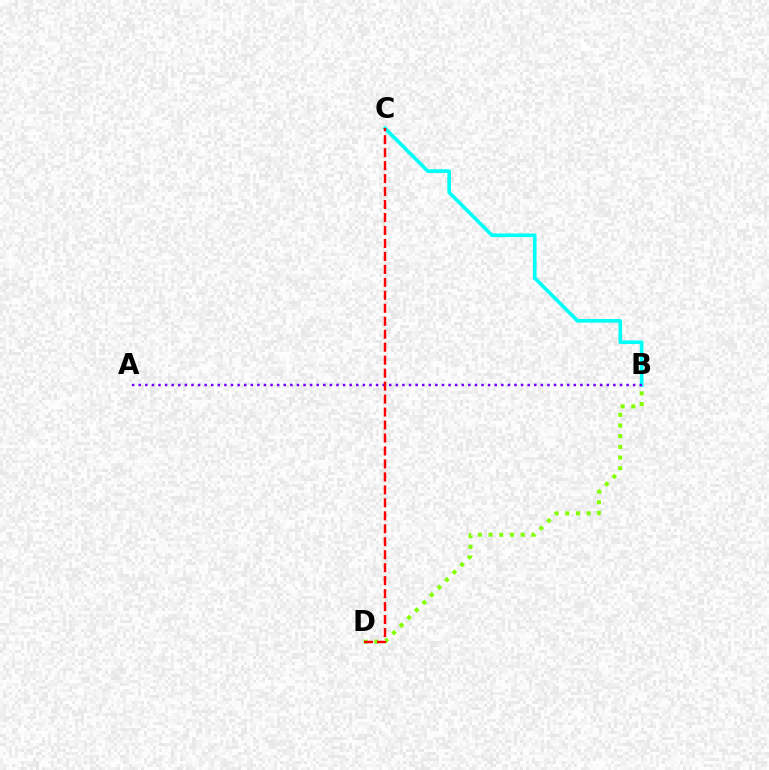{('B', 'D'): [{'color': '#84ff00', 'line_style': 'dotted', 'thickness': 2.91}], ('B', 'C'): [{'color': '#00fff6', 'line_style': 'solid', 'thickness': 2.63}], ('A', 'B'): [{'color': '#7200ff', 'line_style': 'dotted', 'thickness': 1.79}], ('C', 'D'): [{'color': '#ff0000', 'line_style': 'dashed', 'thickness': 1.76}]}